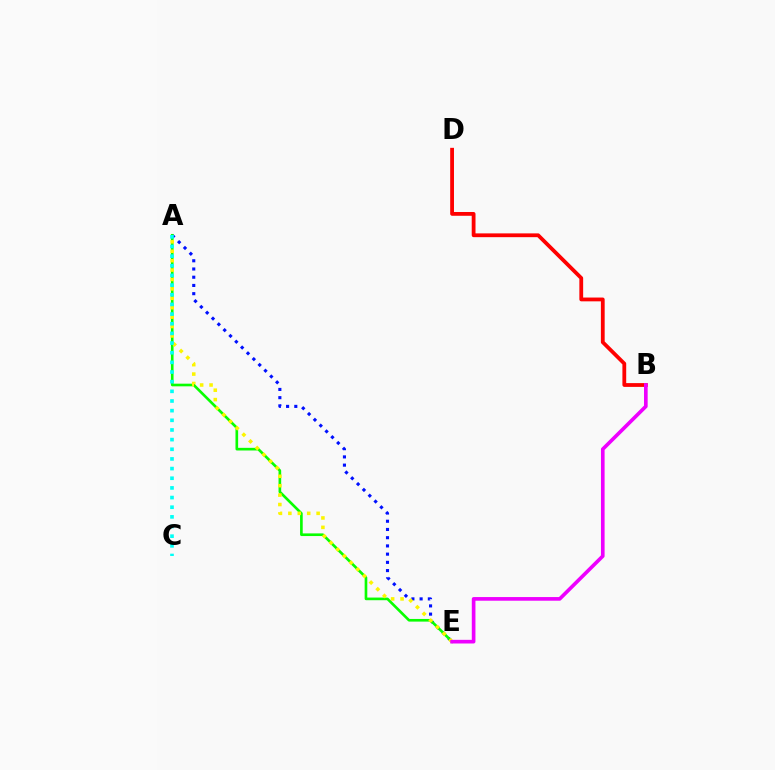{('B', 'D'): [{'color': '#ff0000', 'line_style': 'solid', 'thickness': 2.73}], ('A', 'E'): [{'color': '#0010ff', 'line_style': 'dotted', 'thickness': 2.23}, {'color': '#08ff00', 'line_style': 'solid', 'thickness': 1.91}, {'color': '#fcf500', 'line_style': 'dotted', 'thickness': 2.56}], ('A', 'C'): [{'color': '#00fff6', 'line_style': 'dotted', 'thickness': 2.62}], ('B', 'E'): [{'color': '#ee00ff', 'line_style': 'solid', 'thickness': 2.63}]}